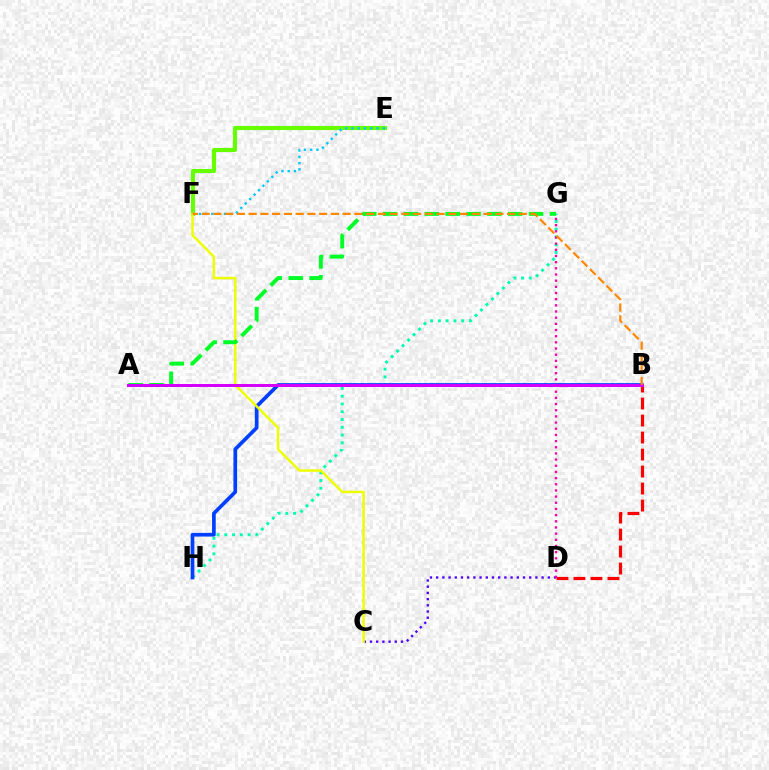{('C', 'D'): [{'color': '#4f00ff', 'line_style': 'dotted', 'thickness': 1.68}], ('G', 'H'): [{'color': '#00ffaf', 'line_style': 'dotted', 'thickness': 2.11}], ('B', 'D'): [{'color': '#ff0000', 'line_style': 'dashed', 'thickness': 2.31}], ('E', 'F'): [{'color': '#66ff00', 'line_style': 'solid', 'thickness': 2.97}, {'color': '#00c7ff', 'line_style': 'dotted', 'thickness': 1.7}], ('D', 'G'): [{'color': '#ff00a0', 'line_style': 'dotted', 'thickness': 1.68}], ('B', 'H'): [{'color': '#003fff', 'line_style': 'solid', 'thickness': 2.65}], ('C', 'F'): [{'color': '#eeff00', 'line_style': 'solid', 'thickness': 1.78}], ('A', 'G'): [{'color': '#00ff27', 'line_style': 'dashed', 'thickness': 2.83}], ('A', 'B'): [{'color': '#d600ff', 'line_style': 'solid', 'thickness': 2.14}], ('B', 'F'): [{'color': '#ff8800', 'line_style': 'dashed', 'thickness': 1.6}]}